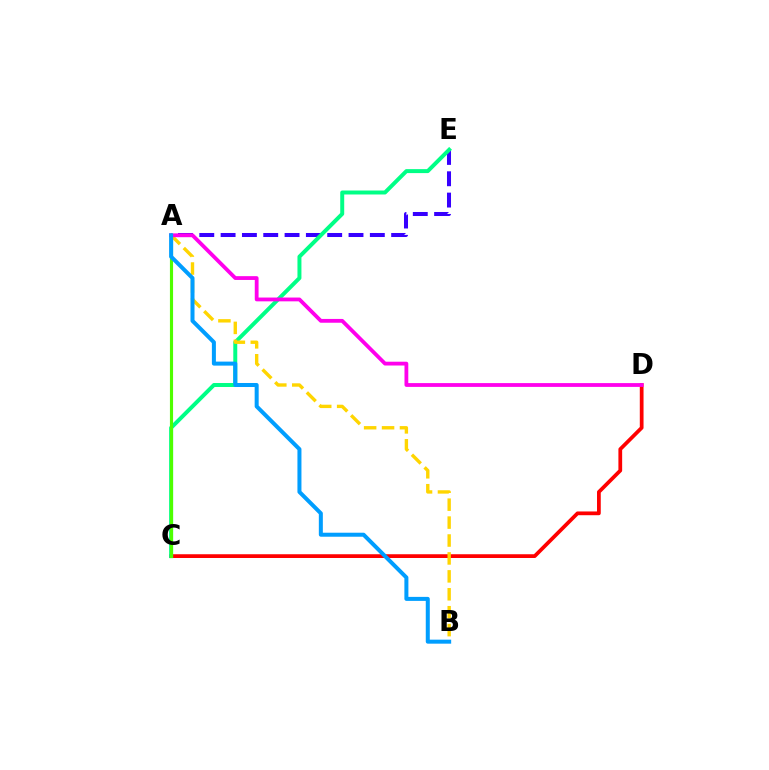{('C', 'D'): [{'color': '#ff0000', 'line_style': 'solid', 'thickness': 2.7}], ('A', 'E'): [{'color': '#3700ff', 'line_style': 'dashed', 'thickness': 2.9}], ('C', 'E'): [{'color': '#00ff86', 'line_style': 'solid', 'thickness': 2.86}], ('A', 'B'): [{'color': '#ffd500', 'line_style': 'dashed', 'thickness': 2.43}, {'color': '#009eff', 'line_style': 'solid', 'thickness': 2.89}], ('A', 'C'): [{'color': '#4fff00', 'line_style': 'solid', 'thickness': 2.26}], ('A', 'D'): [{'color': '#ff00ed', 'line_style': 'solid', 'thickness': 2.74}]}